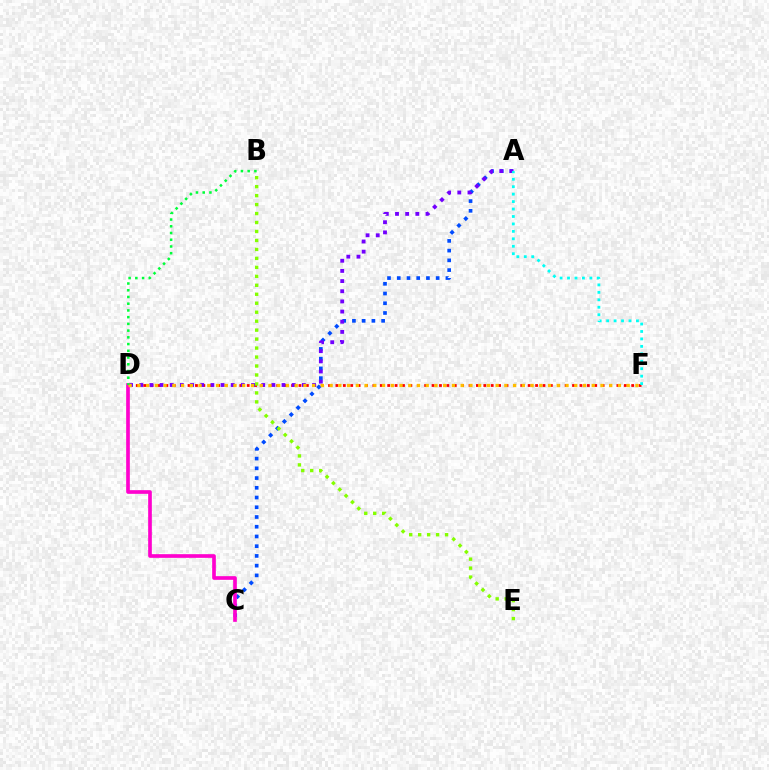{('D', 'F'): [{'color': '#ff0000', 'line_style': 'dotted', 'thickness': 2.01}, {'color': '#ffbd00', 'line_style': 'dotted', 'thickness': 2.37}], ('A', 'C'): [{'color': '#004bff', 'line_style': 'dotted', 'thickness': 2.64}], ('A', 'D'): [{'color': '#7200ff', 'line_style': 'dotted', 'thickness': 2.76}], ('C', 'D'): [{'color': '#ff00cf', 'line_style': 'solid', 'thickness': 2.64}], ('B', 'E'): [{'color': '#84ff00', 'line_style': 'dotted', 'thickness': 2.44}], ('A', 'F'): [{'color': '#00fff6', 'line_style': 'dotted', 'thickness': 2.02}], ('B', 'D'): [{'color': '#00ff39', 'line_style': 'dotted', 'thickness': 1.83}]}